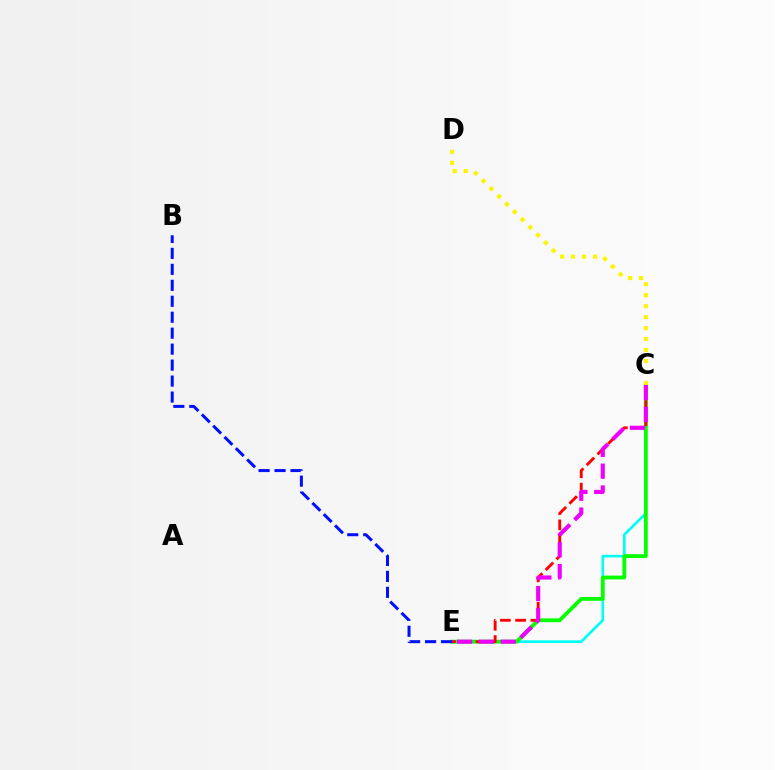{('C', 'E'): [{'color': '#00fff6', 'line_style': 'solid', 'thickness': 1.93}, {'color': '#08ff00', 'line_style': 'solid', 'thickness': 2.74}, {'color': '#ff0000', 'line_style': 'dashed', 'thickness': 2.07}, {'color': '#ee00ff', 'line_style': 'dashed', 'thickness': 2.96}], ('B', 'E'): [{'color': '#0010ff', 'line_style': 'dashed', 'thickness': 2.17}], ('C', 'D'): [{'color': '#fcf500', 'line_style': 'dotted', 'thickness': 2.98}]}